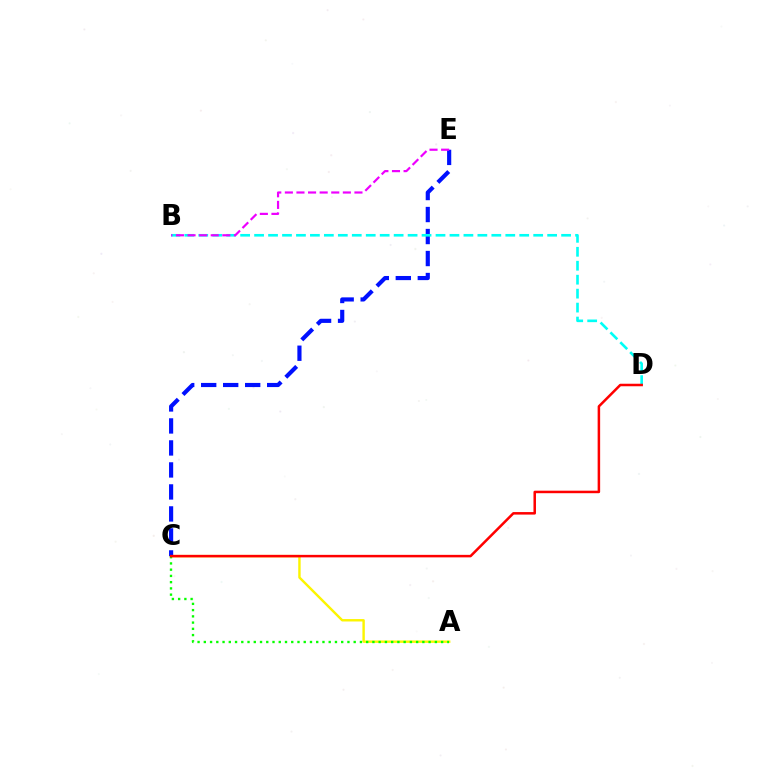{('A', 'C'): [{'color': '#fcf500', 'line_style': 'solid', 'thickness': 1.74}, {'color': '#08ff00', 'line_style': 'dotted', 'thickness': 1.7}], ('C', 'E'): [{'color': '#0010ff', 'line_style': 'dashed', 'thickness': 2.99}], ('B', 'D'): [{'color': '#00fff6', 'line_style': 'dashed', 'thickness': 1.9}], ('C', 'D'): [{'color': '#ff0000', 'line_style': 'solid', 'thickness': 1.81}], ('B', 'E'): [{'color': '#ee00ff', 'line_style': 'dashed', 'thickness': 1.58}]}